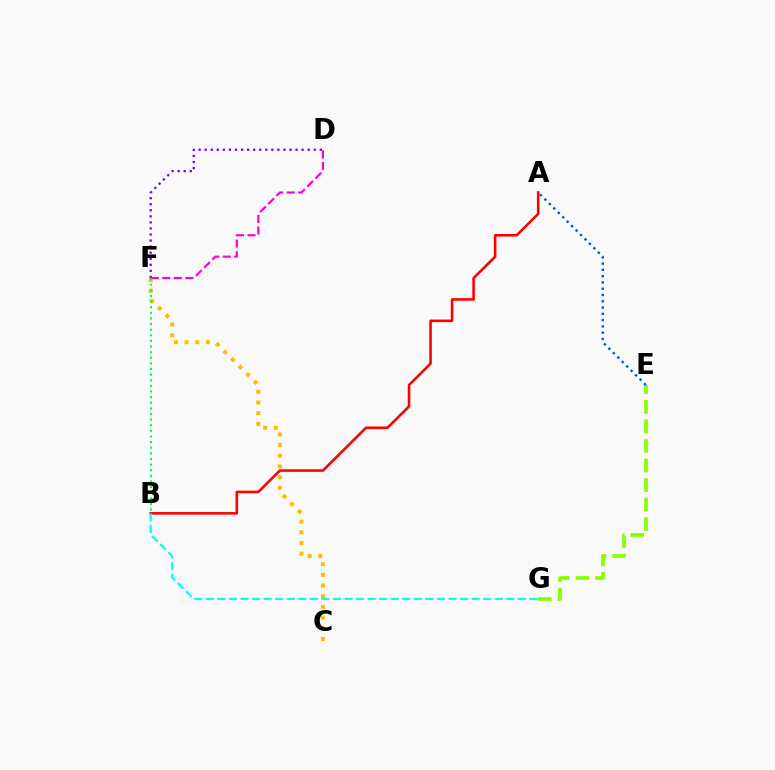{('E', 'G'): [{'color': '#84ff00', 'line_style': 'dashed', 'thickness': 2.66}], ('C', 'F'): [{'color': '#ffbd00', 'line_style': 'dotted', 'thickness': 2.9}], ('D', 'F'): [{'color': '#ff00cf', 'line_style': 'dashed', 'thickness': 1.57}, {'color': '#7200ff', 'line_style': 'dotted', 'thickness': 1.65}], ('A', 'B'): [{'color': '#ff0000', 'line_style': 'solid', 'thickness': 1.86}], ('B', 'F'): [{'color': '#00ff39', 'line_style': 'dotted', 'thickness': 1.53}], ('A', 'E'): [{'color': '#004bff', 'line_style': 'dotted', 'thickness': 1.71}], ('B', 'G'): [{'color': '#00fff6', 'line_style': 'dashed', 'thickness': 1.57}]}